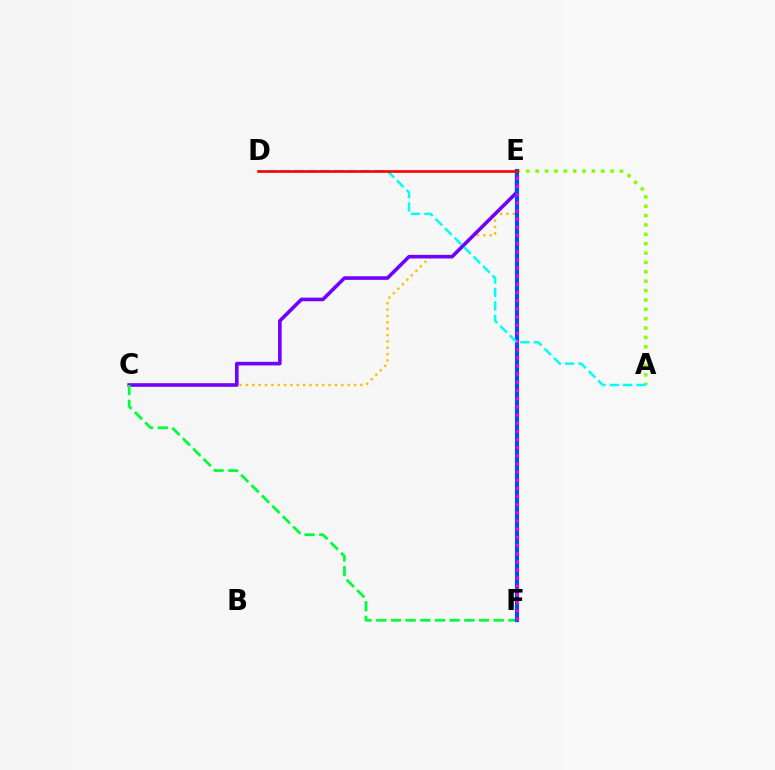{('C', 'E'): [{'color': '#ffbd00', 'line_style': 'dotted', 'thickness': 1.73}, {'color': '#7200ff', 'line_style': 'solid', 'thickness': 2.6}], ('A', 'E'): [{'color': '#84ff00', 'line_style': 'dotted', 'thickness': 2.55}], ('C', 'F'): [{'color': '#00ff39', 'line_style': 'dashed', 'thickness': 1.99}], ('E', 'F'): [{'color': '#004bff', 'line_style': 'solid', 'thickness': 2.95}, {'color': '#ff00cf', 'line_style': 'dotted', 'thickness': 2.22}], ('A', 'D'): [{'color': '#00fff6', 'line_style': 'dashed', 'thickness': 1.82}], ('D', 'E'): [{'color': '#ff0000', 'line_style': 'solid', 'thickness': 1.89}]}